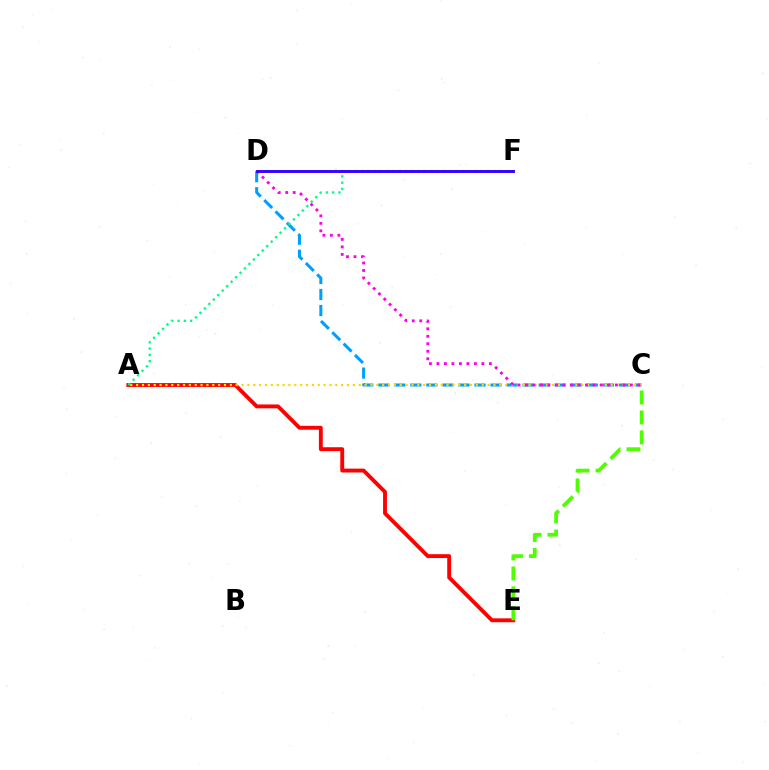{('A', 'E'): [{'color': '#ff0000', 'line_style': 'solid', 'thickness': 2.79}], ('C', 'D'): [{'color': '#009eff', 'line_style': 'dashed', 'thickness': 2.18}, {'color': '#ff00ed', 'line_style': 'dotted', 'thickness': 2.04}], ('A', 'C'): [{'color': '#ffd500', 'line_style': 'dotted', 'thickness': 1.59}], ('A', 'F'): [{'color': '#00ff86', 'line_style': 'dotted', 'thickness': 1.71}], ('C', 'E'): [{'color': '#4fff00', 'line_style': 'dashed', 'thickness': 2.71}], ('D', 'F'): [{'color': '#3700ff', 'line_style': 'solid', 'thickness': 2.1}]}